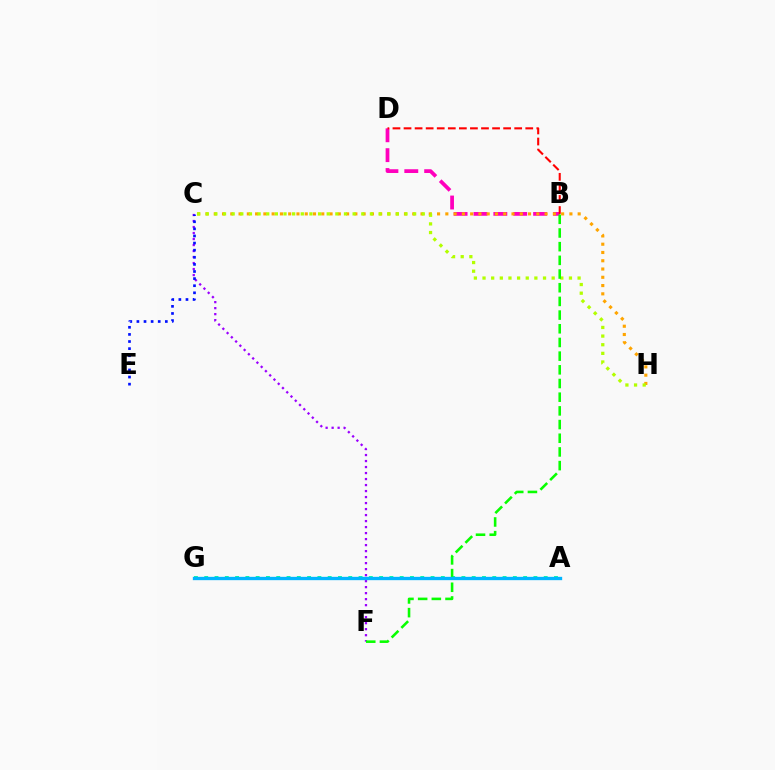{('B', 'D'): [{'color': '#ff00bd', 'line_style': 'dashed', 'thickness': 2.7}, {'color': '#ff0000', 'line_style': 'dashed', 'thickness': 1.5}], ('C', 'H'): [{'color': '#ffa500', 'line_style': 'dotted', 'thickness': 2.25}, {'color': '#b3ff00', 'line_style': 'dotted', 'thickness': 2.35}], ('A', 'G'): [{'color': '#00ff9d', 'line_style': 'dotted', 'thickness': 2.8}, {'color': '#00b5ff', 'line_style': 'solid', 'thickness': 2.4}], ('C', 'F'): [{'color': '#9b00ff', 'line_style': 'dotted', 'thickness': 1.63}], ('B', 'F'): [{'color': '#08ff00', 'line_style': 'dashed', 'thickness': 1.86}], ('C', 'E'): [{'color': '#0010ff', 'line_style': 'dotted', 'thickness': 1.93}]}